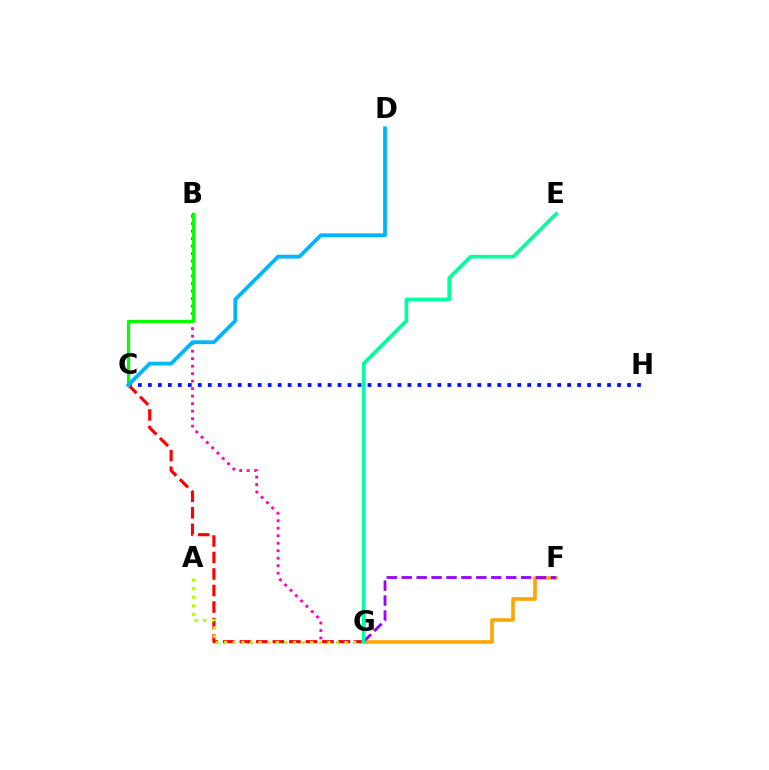{('F', 'G'): [{'color': '#ffa500', 'line_style': 'solid', 'thickness': 2.59}, {'color': '#9b00ff', 'line_style': 'dashed', 'thickness': 2.03}], ('B', 'G'): [{'color': '#ff00bd', 'line_style': 'dotted', 'thickness': 2.04}], ('C', 'H'): [{'color': '#0010ff', 'line_style': 'dotted', 'thickness': 2.71}], ('C', 'G'): [{'color': '#ff0000', 'line_style': 'dashed', 'thickness': 2.24}], ('B', 'C'): [{'color': '#08ff00', 'line_style': 'solid', 'thickness': 2.32}], ('C', 'D'): [{'color': '#00b5ff', 'line_style': 'solid', 'thickness': 2.74}], ('A', 'G'): [{'color': '#b3ff00', 'line_style': 'dotted', 'thickness': 2.34}], ('E', 'G'): [{'color': '#00ff9d', 'line_style': 'solid', 'thickness': 2.62}]}